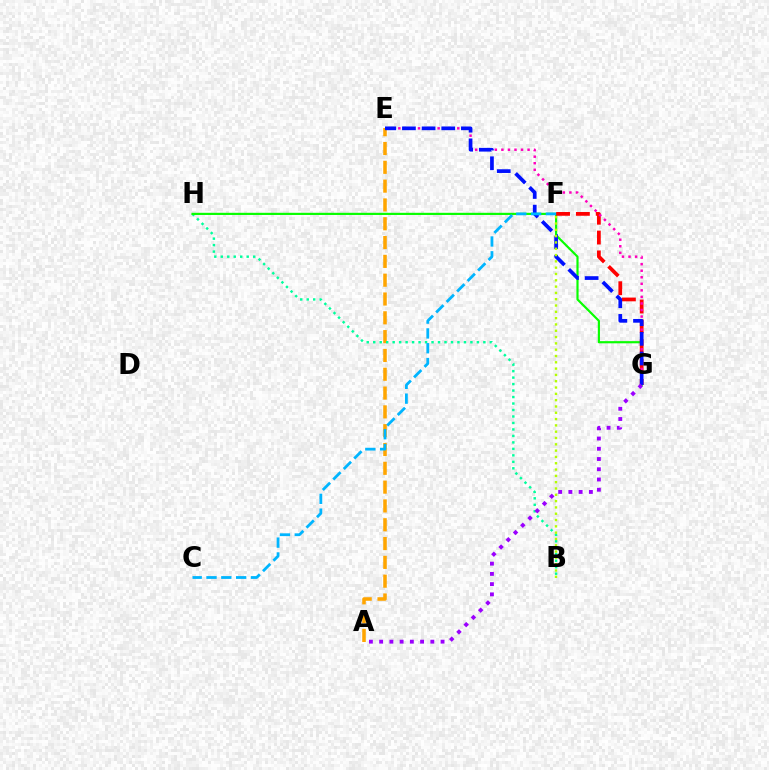{('A', 'E'): [{'color': '#ffa500', 'line_style': 'dashed', 'thickness': 2.56}], ('B', 'H'): [{'color': '#00ff9d', 'line_style': 'dotted', 'thickness': 1.76}], ('G', 'H'): [{'color': '#08ff00', 'line_style': 'solid', 'thickness': 1.56}], ('F', 'G'): [{'color': '#ff0000', 'line_style': 'dashed', 'thickness': 2.7}], ('E', 'G'): [{'color': '#ff00bd', 'line_style': 'dotted', 'thickness': 1.78}, {'color': '#0010ff', 'line_style': 'dashed', 'thickness': 2.67}], ('C', 'F'): [{'color': '#00b5ff', 'line_style': 'dashed', 'thickness': 2.01}], ('A', 'G'): [{'color': '#9b00ff', 'line_style': 'dotted', 'thickness': 2.78}], ('B', 'F'): [{'color': '#b3ff00', 'line_style': 'dotted', 'thickness': 1.71}]}